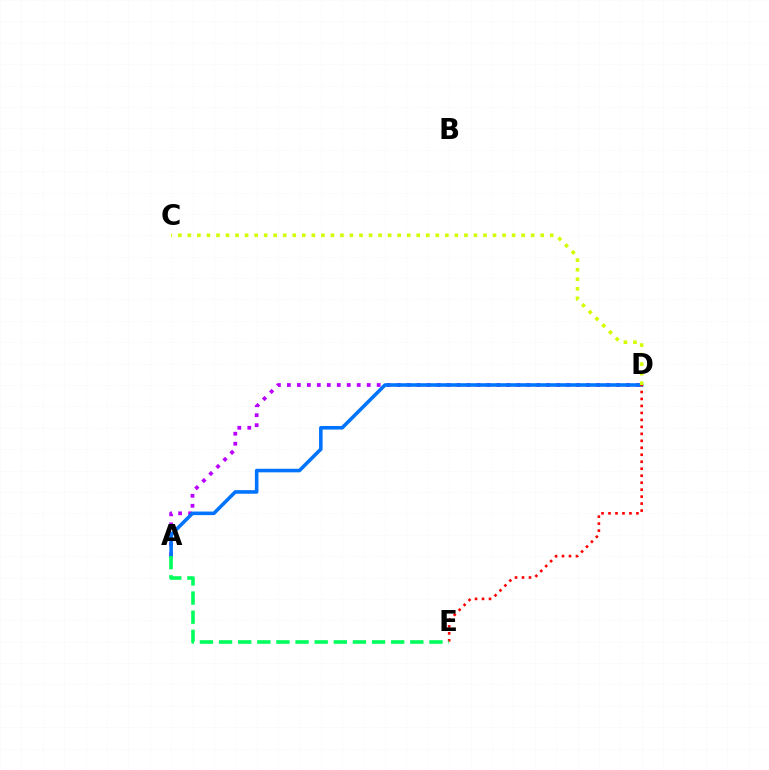{('A', 'D'): [{'color': '#b900ff', 'line_style': 'dotted', 'thickness': 2.71}, {'color': '#0074ff', 'line_style': 'solid', 'thickness': 2.57}], ('C', 'D'): [{'color': '#d1ff00', 'line_style': 'dotted', 'thickness': 2.59}], ('D', 'E'): [{'color': '#ff0000', 'line_style': 'dotted', 'thickness': 1.9}], ('A', 'E'): [{'color': '#00ff5c', 'line_style': 'dashed', 'thickness': 2.6}]}